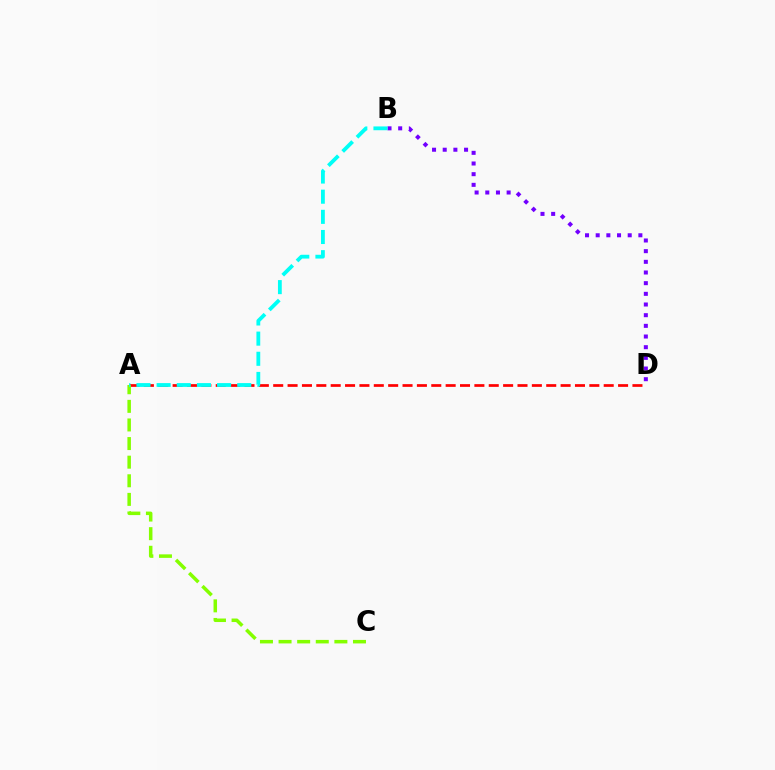{('B', 'D'): [{'color': '#7200ff', 'line_style': 'dotted', 'thickness': 2.9}], ('A', 'D'): [{'color': '#ff0000', 'line_style': 'dashed', 'thickness': 1.95}], ('A', 'C'): [{'color': '#84ff00', 'line_style': 'dashed', 'thickness': 2.53}], ('A', 'B'): [{'color': '#00fff6', 'line_style': 'dashed', 'thickness': 2.74}]}